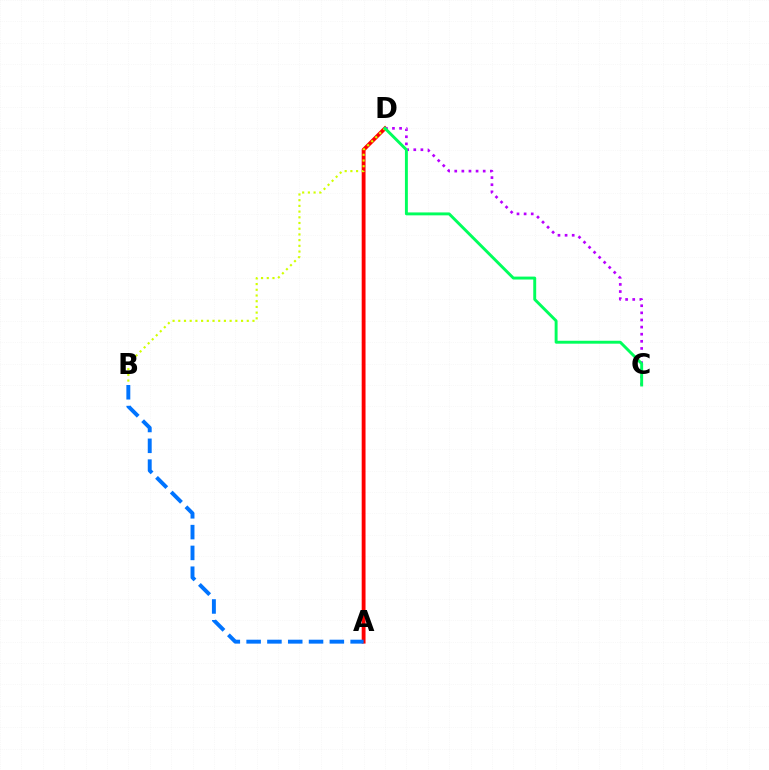{('A', 'D'): [{'color': '#ff0000', 'line_style': 'solid', 'thickness': 2.77}], ('B', 'D'): [{'color': '#d1ff00', 'line_style': 'dotted', 'thickness': 1.55}], ('C', 'D'): [{'color': '#b900ff', 'line_style': 'dotted', 'thickness': 1.93}, {'color': '#00ff5c', 'line_style': 'solid', 'thickness': 2.1}], ('A', 'B'): [{'color': '#0074ff', 'line_style': 'dashed', 'thickness': 2.83}]}